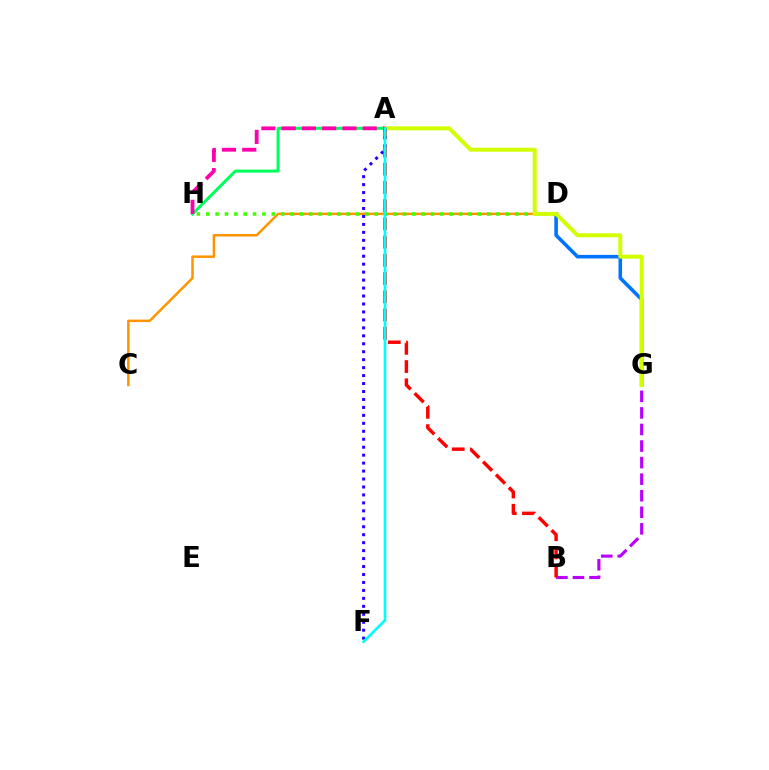{('D', 'G'): [{'color': '#0074ff', 'line_style': 'solid', 'thickness': 2.58}], ('A', 'H'): [{'color': '#00ff5c', 'line_style': 'solid', 'thickness': 2.14}, {'color': '#ff00ac', 'line_style': 'dashed', 'thickness': 2.75}], ('B', 'G'): [{'color': '#b900ff', 'line_style': 'dashed', 'thickness': 2.25}], ('C', 'D'): [{'color': '#ff9400', 'line_style': 'solid', 'thickness': 1.78}], ('A', 'B'): [{'color': '#ff0000', 'line_style': 'dashed', 'thickness': 2.48}], ('D', 'H'): [{'color': '#3dff00', 'line_style': 'dotted', 'thickness': 2.54}], ('A', 'G'): [{'color': '#d1ff00', 'line_style': 'solid', 'thickness': 2.85}], ('A', 'F'): [{'color': '#2500ff', 'line_style': 'dotted', 'thickness': 2.16}, {'color': '#00fff6', 'line_style': 'solid', 'thickness': 1.93}]}